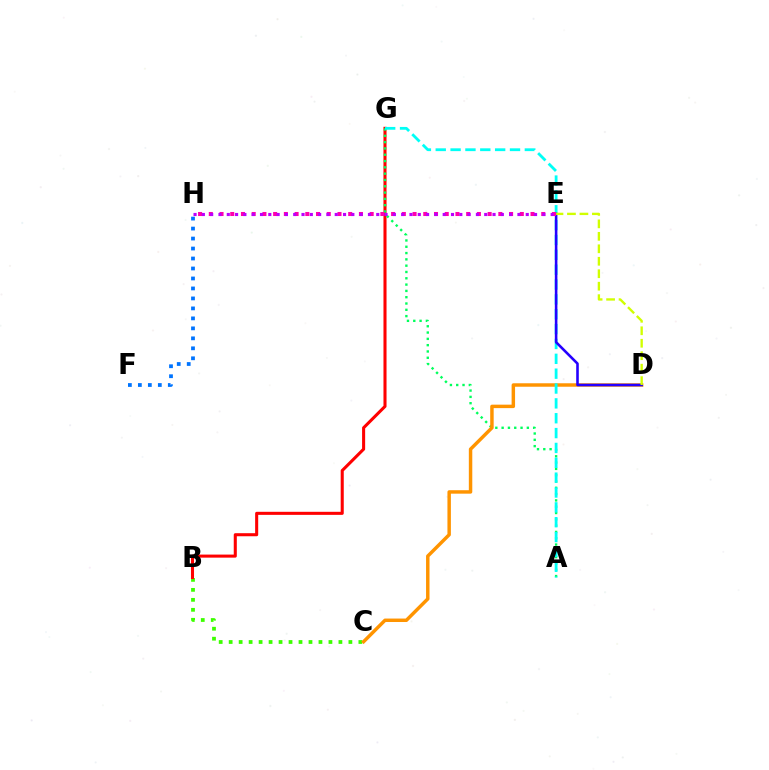{('F', 'H'): [{'color': '#0074ff', 'line_style': 'dotted', 'thickness': 2.71}], ('B', 'C'): [{'color': '#3dff00', 'line_style': 'dotted', 'thickness': 2.71}], ('B', 'G'): [{'color': '#ff0000', 'line_style': 'solid', 'thickness': 2.2}], ('A', 'G'): [{'color': '#00ff5c', 'line_style': 'dotted', 'thickness': 1.71}, {'color': '#00fff6', 'line_style': 'dashed', 'thickness': 2.02}], ('C', 'D'): [{'color': '#ff9400', 'line_style': 'solid', 'thickness': 2.49}], ('D', 'E'): [{'color': '#2500ff', 'line_style': 'solid', 'thickness': 1.86}, {'color': '#d1ff00', 'line_style': 'dashed', 'thickness': 1.69}], ('E', 'H'): [{'color': '#ff00ac', 'line_style': 'dotted', 'thickness': 2.91}, {'color': '#b900ff', 'line_style': 'dotted', 'thickness': 2.26}]}